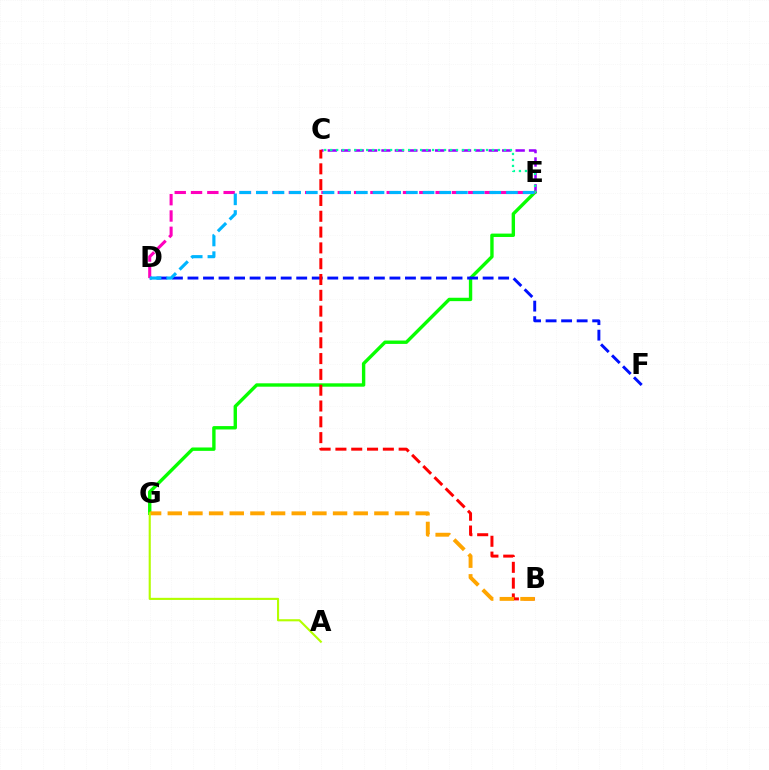{('C', 'E'): [{'color': '#9b00ff', 'line_style': 'dashed', 'thickness': 1.82}, {'color': '#00ff9d', 'line_style': 'dotted', 'thickness': 1.63}], ('E', 'G'): [{'color': '#08ff00', 'line_style': 'solid', 'thickness': 2.43}], ('D', 'F'): [{'color': '#0010ff', 'line_style': 'dashed', 'thickness': 2.11}], ('B', 'C'): [{'color': '#ff0000', 'line_style': 'dashed', 'thickness': 2.15}], ('B', 'G'): [{'color': '#ffa500', 'line_style': 'dashed', 'thickness': 2.81}], ('A', 'G'): [{'color': '#b3ff00', 'line_style': 'solid', 'thickness': 1.53}], ('D', 'E'): [{'color': '#ff00bd', 'line_style': 'dashed', 'thickness': 2.22}, {'color': '#00b5ff', 'line_style': 'dashed', 'thickness': 2.27}]}